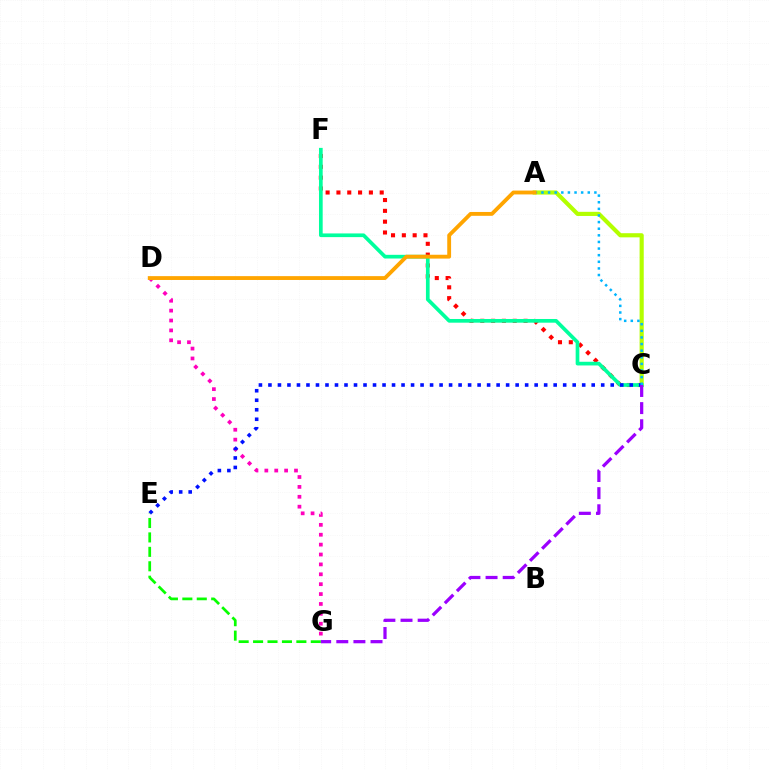{('A', 'C'): [{'color': '#b3ff00', 'line_style': 'solid', 'thickness': 2.98}, {'color': '#00b5ff', 'line_style': 'dotted', 'thickness': 1.8}], ('C', 'F'): [{'color': '#ff0000', 'line_style': 'dotted', 'thickness': 2.94}, {'color': '#00ff9d', 'line_style': 'solid', 'thickness': 2.66}], ('D', 'G'): [{'color': '#ff00bd', 'line_style': 'dotted', 'thickness': 2.69}], ('C', 'E'): [{'color': '#0010ff', 'line_style': 'dotted', 'thickness': 2.58}], ('E', 'G'): [{'color': '#08ff00', 'line_style': 'dashed', 'thickness': 1.96}], ('C', 'G'): [{'color': '#9b00ff', 'line_style': 'dashed', 'thickness': 2.33}], ('A', 'D'): [{'color': '#ffa500', 'line_style': 'solid', 'thickness': 2.77}]}